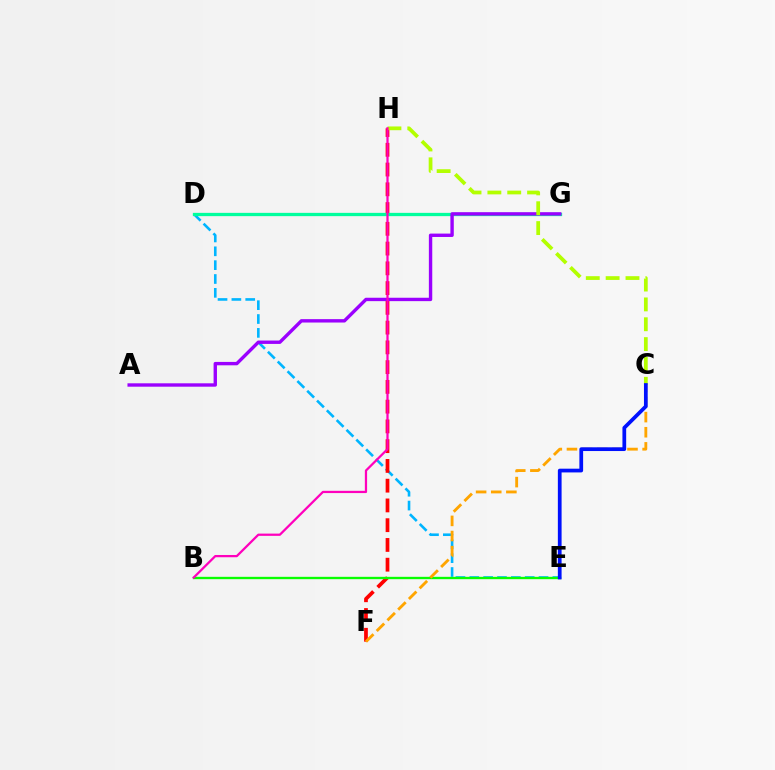{('D', 'E'): [{'color': '#00b5ff', 'line_style': 'dashed', 'thickness': 1.88}], ('F', 'H'): [{'color': '#ff0000', 'line_style': 'dashed', 'thickness': 2.68}], ('D', 'G'): [{'color': '#00ff9d', 'line_style': 'solid', 'thickness': 2.36}], ('A', 'G'): [{'color': '#9b00ff', 'line_style': 'solid', 'thickness': 2.44}], ('B', 'E'): [{'color': '#08ff00', 'line_style': 'solid', 'thickness': 1.69}], ('C', 'F'): [{'color': '#ffa500', 'line_style': 'dashed', 'thickness': 2.06}], ('C', 'H'): [{'color': '#b3ff00', 'line_style': 'dashed', 'thickness': 2.7}], ('C', 'E'): [{'color': '#0010ff', 'line_style': 'solid', 'thickness': 2.69}], ('B', 'H'): [{'color': '#ff00bd', 'line_style': 'solid', 'thickness': 1.62}]}